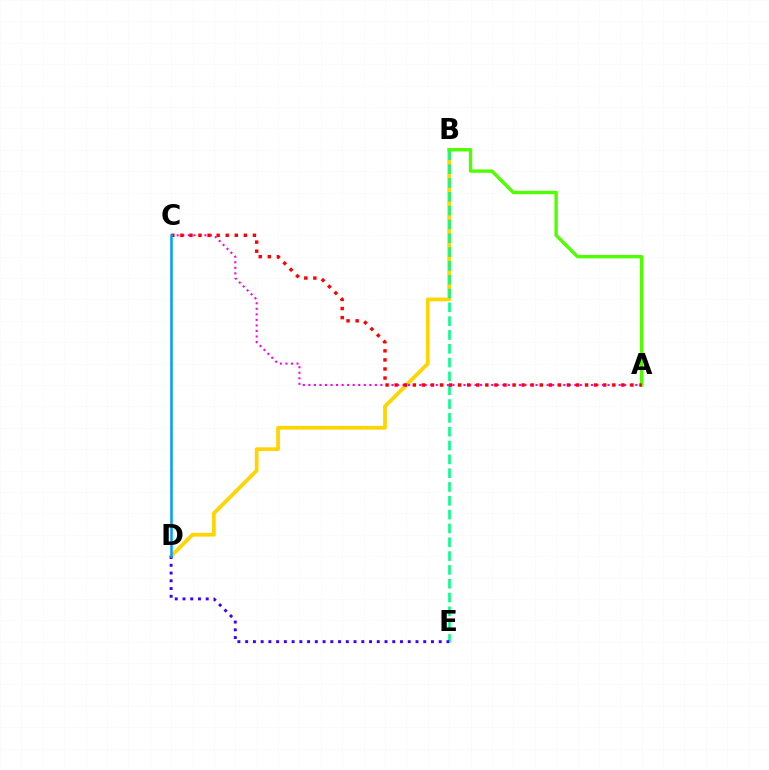{('B', 'D'): [{'color': '#ffd500', 'line_style': 'solid', 'thickness': 2.69}], ('A', 'B'): [{'color': '#4fff00', 'line_style': 'solid', 'thickness': 2.42}], ('B', 'E'): [{'color': '#00ff86', 'line_style': 'dashed', 'thickness': 1.88}], ('A', 'C'): [{'color': '#ff00ed', 'line_style': 'dotted', 'thickness': 1.51}, {'color': '#ff0000', 'line_style': 'dotted', 'thickness': 2.46}], ('D', 'E'): [{'color': '#3700ff', 'line_style': 'dotted', 'thickness': 2.1}], ('C', 'D'): [{'color': '#009eff', 'line_style': 'solid', 'thickness': 1.82}]}